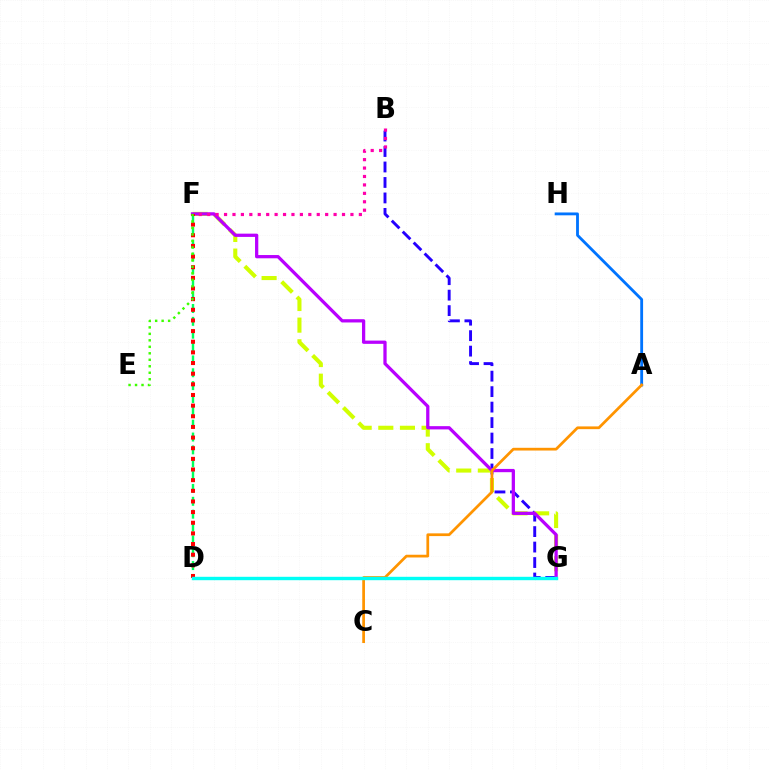{('B', 'G'): [{'color': '#2500ff', 'line_style': 'dashed', 'thickness': 2.1}], ('F', 'G'): [{'color': '#d1ff00', 'line_style': 'dashed', 'thickness': 2.94}, {'color': '#b900ff', 'line_style': 'solid', 'thickness': 2.35}], ('D', 'F'): [{'color': '#00ff5c', 'line_style': 'dashed', 'thickness': 1.75}, {'color': '#ff0000', 'line_style': 'dotted', 'thickness': 2.89}], ('A', 'H'): [{'color': '#0074ff', 'line_style': 'solid', 'thickness': 2.04}], ('A', 'C'): [{'color': '#ff9400', 'line_style': 'solid', 'thickness': 1.97}], ('B', 'F'): [{'color': '#ff00ac', 'line_style': 'dotted', 'thickness': 2.29}], ('D', 'G'): [{'color': '#00fff6', 'line_style': 'solid', 'thickness': 2.45}], ('E', 'F'): [{'color': '#3dff00', 'line_style': 'dotted', 'thickness': 1.76}]}